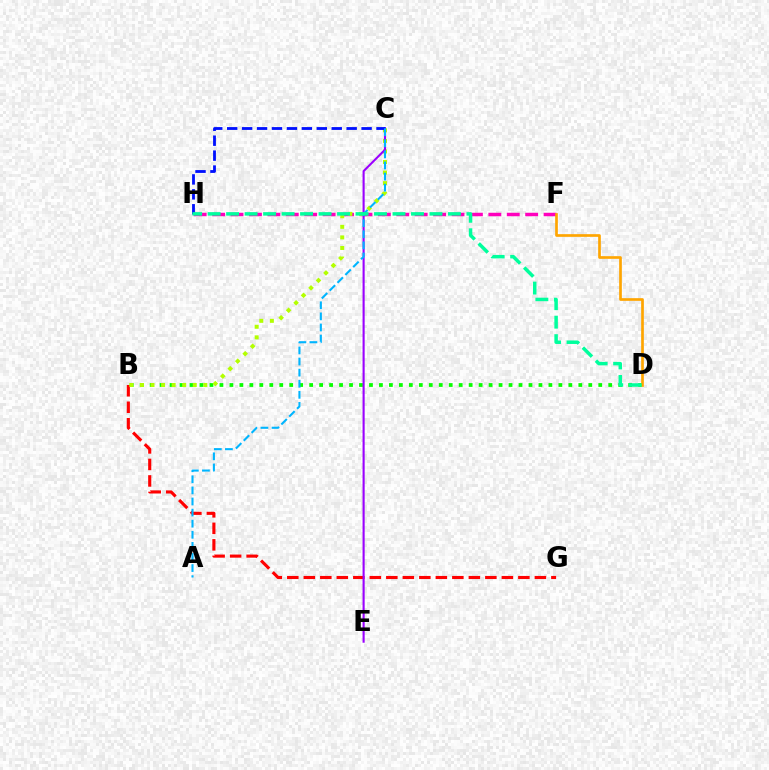{('F', 'H'): [{'color': '#ff00bd', 'line_style': 'dashed', 'thickness': 2.5}], ('B', 'G'): [{'color': '#ff0000', 'line_style': 'dashed', 'thickness': 2.24}], ('B', 'D'): [{'color': '#08ff00', 'line_style': 'dotted', 'thickness': 2.71}], ('B', 'C'): [{'color': '#b3ff00', 'line_style': 'dotted', 'thickness': 2.87}], ('D', 'F'): [{'color': '#ffa500', 'line_style': 'solid', 'thickness': 1.93}], ('C', 'E'): [{'color': '#9b00ff', 'line_style': 'solid', 'thickness': 1.52}], ('C', 'H'): [{'color': '#0010ff', 'line_style': 'dashed', 'thickness': 2.03}], ('A', 'C'): [{'color': '#00b5ff', 'line_style': 'dashed', 'thickness': 1.51}], ('D', 'H'): [{'color': '#00ff9d', 'line_style': 'dashed', 'thickness': 2.51}]}